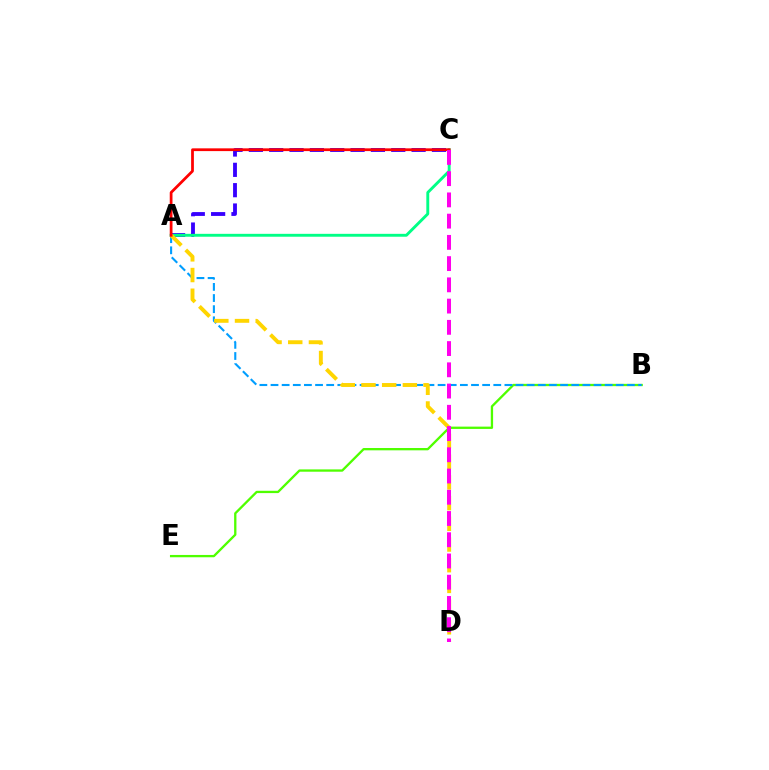{('B', 'E'): [{'color': '#4fff00', 'line_style': 'solid', 'thickness': 1.66}], ('A', 'C'): [{'color': '#3700ff', 'line_style': 'dashed', 'thickness': 2.76}, {'color': '#00ff86', 'line_style': 'solid', 'thickness': 2.08}, {'color': '#ff0000', 'line_style': 'solid', 'thickness': 1.99}], ('A', 'B'): [{'color': '#009eff', 'line_style': 'dashed', 'thickness': 1.51}], ('A', 'D'): [{'color': '#ffd500', 'line_style': 'dashed', 'thickness': 2.81}], ('C', 'D'): [{'color': '#ff00ed', 'line_style': 'dashed', 'thickness': 2.89}]}